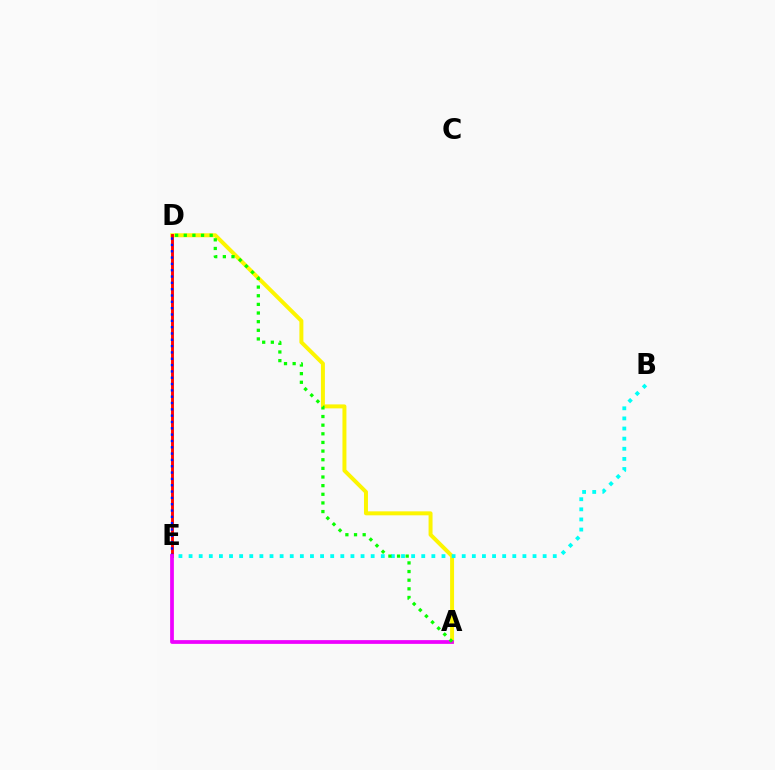{('A', 'D'): [{'color': '#fcf500', 'line_style': 'solid', 'thickness': 2.86}, {'color': '#08ff00', 'line_style': 'dotted', 'thickness': 2.35}], ('D', 'E'): [{'color': '#ff0000', 'line_style': 'solid', 'thickness': 2.08}, {'color': '#0010ff', 'line_style': 'dotted', 'thickness': 1.72}], ('A', 'E'): [{'color': '#ee00ff', 'line_style': 'solid', 'thickness': 2.7}], ('B', 'E'): [{'color': '#00fff6', 'line_style': 'dotted', 'thickness': 2.75}]}